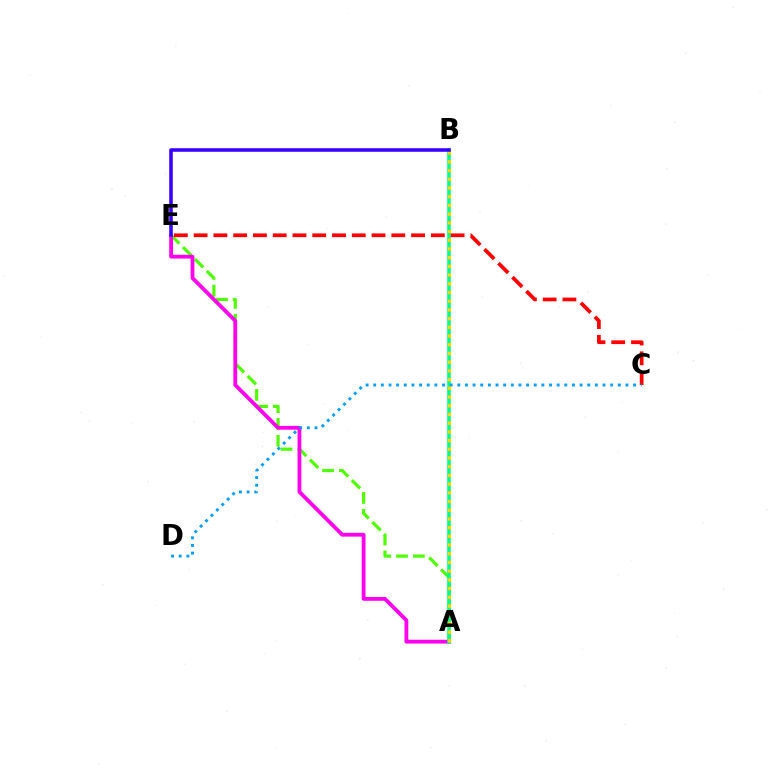{('A', 'E'): [{'color': '#4fff00', 'line_style': 'dashed', 'thickness': 2.28}, {'color': '#ff00ed', 'line_style': 'solid', 'thickness': 2.74}], ('A', 'B'): [{'color': '#00ff86', 'line_style': 'solid', 'thickness': 2.55}, {'color': '#ffd500', 'line_style': 'dotted', 'thickness': 2.37}], ('C', 'E'): [{'color': '#ff0000', 'line_style': 'dashed', 'thickness': 2.69}], ('C', 'D'): [{'color': '#009eff', 'line_style': 'dotted', 'thickness': 2.08}], ('B', 'E'): [{'color': '#3700ff', 'line_style': 'solid', 'thickness': 2.56}]}